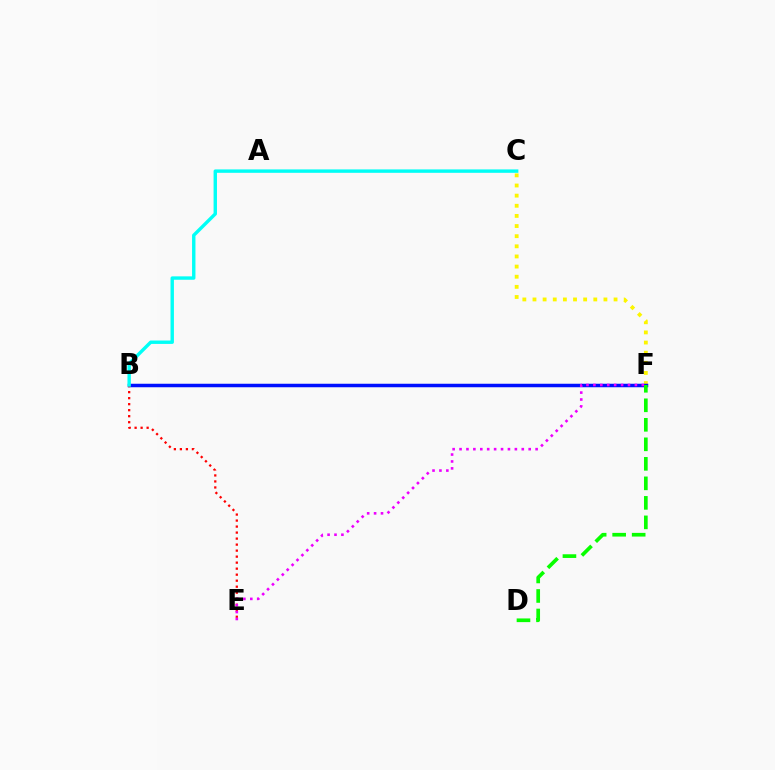{('C', 'F'): [{'color': '#fcf500', 'line_style': 'dotted', 'thickness': 2.75}], ('B', 'F'): [{'color': '#0010ff', 'line_style': 'solid', 'thickness': 2.52}], ('B', 'E'): [{'color': '#ff0000', 'line_style': 'dotted', 'thickness': 1.63}], ('E', 'F'): [{'color': '#ee00ff', 'line_style': 'dotted', 'thickness': 1.88}], ('B', 'C'): [{'color': '#00fff6', 'line_style': 'solid', 'thickness': 2.45}], ('D', 'F'): [{'color': '#08ff00', 'line_style': 'dashed', 'thickness': 2.65}]}